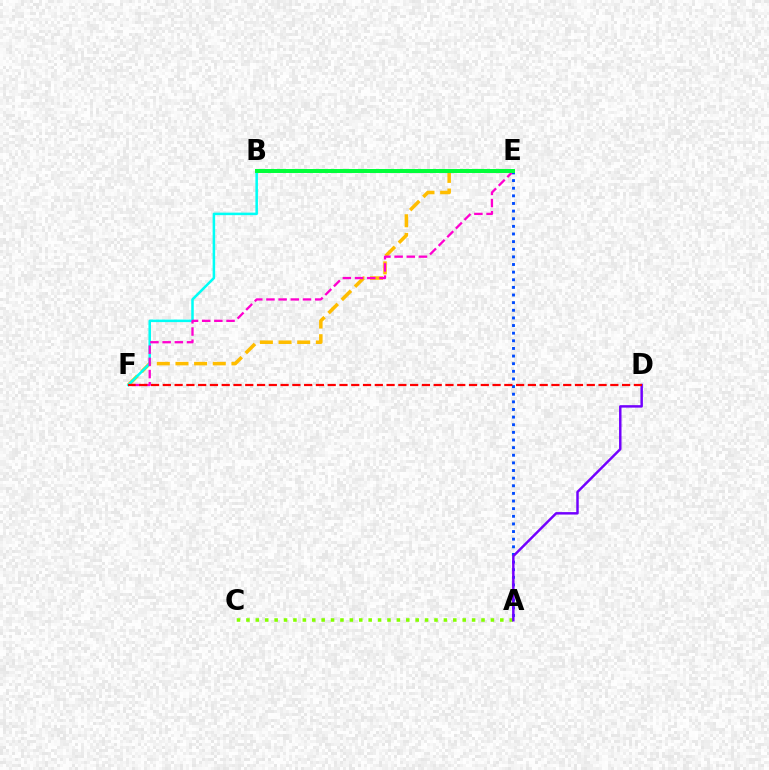{('E', 'F'): [{'color': '#ffbd00', 'line_style': 'dashed', 'thickness': 2.53}, {'color': '#ff00cf', 'line_style': 'dashed', 'thickness': 1.66}], ('A', 'C'): [{'color': '#84ff00', 'line_style': 'dotted', 'thickness': 2.56}], ('B', 'F'): [{'color': '#00fff6', 'line_style': 'solid', 'thickness': 1.82}], ('A', 'E'): [{'color': '#004bff', 'line_style': 'dotted', 'thickness': 2.07}], ('A', 'D'): [{'color': '#7200ff', 'line_style': 'solid', 'thickness': 1.77}], ('D', 'F'): [{'color': '#ff0000', 'line_style': 'dashed', 'thickness': 1.6}], ('B', 'E'): [{'color': '#00ff39', 'line_style': 'solid', 'thickness': 2.85}]}